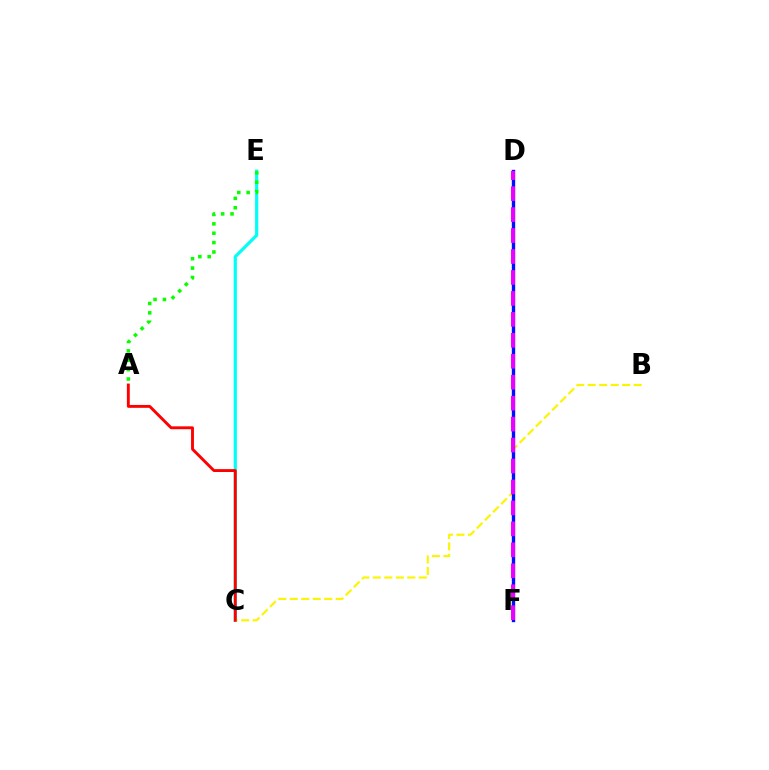{('C', 'E'): [{'color': '#00fff6', 'line_style': 'solid', 'thickness': 2.29}], ('B', 'C'): [{'color': '#fcf500', 'line_style': 'dashed', 'thickness': 1.56}], ('A', 'C'): [{'color': '#ff0000', 'line_style': 'solid', 'thickness': 2.07}], ('A', 'E'): [{'color': '#08ff00', 'line_style': 'dotted', 'thickness': 2.55}], ('D', 'F'): [{'color': '#0010ff', 'line_style': 'solid', 'thickness': 2.43}, {'color': '#ee00ff', 'line_style': 'dashed', 'thickness': 2.85}]}